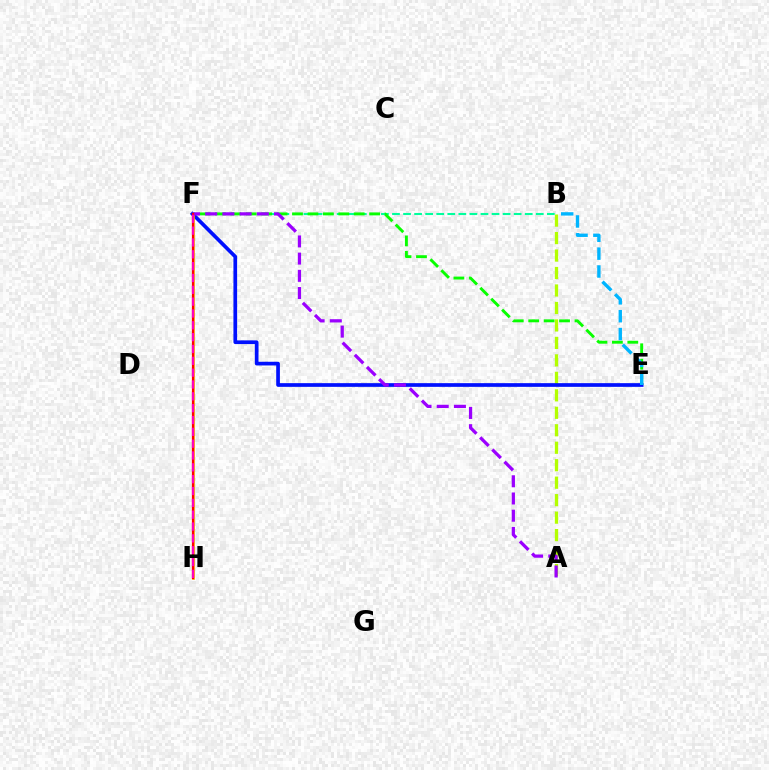{('A', 'B'): [{'color': '#b3ff00', 'line_style': 'dashed', 'thickness': 2.37}], ('B', 'F'): [{'color': '#00ff9d', 'line_style': 'dashed', 'thickness': 1.5}], ('E', 'F'): [{'color': '#0010ff', 'line_style': 'solid', 'thickness': 2.66}, {'color': '#08ff00', 'line_style': 'dashed', 'thickness': 2.1}], ('F', 'H'): [{'color': '#ffa500', 'line_style': 'solid', 'thickness': 1.9}, {'color': '#ff0000', 'line_style': 'solid', 'thickness': 1.58}, {'color': '#ff00bd', 'line_style': 'dashed', 'thickness': 1.61}], ('A', 'F'): [{'color': '#9b00ff', 'line_style': 'dashed', 'thickness': 2.34}], ('B', 'E'): [{'color': '#00b5ff', 'line_style': 'dashed', 'thickness': 2.43}]}